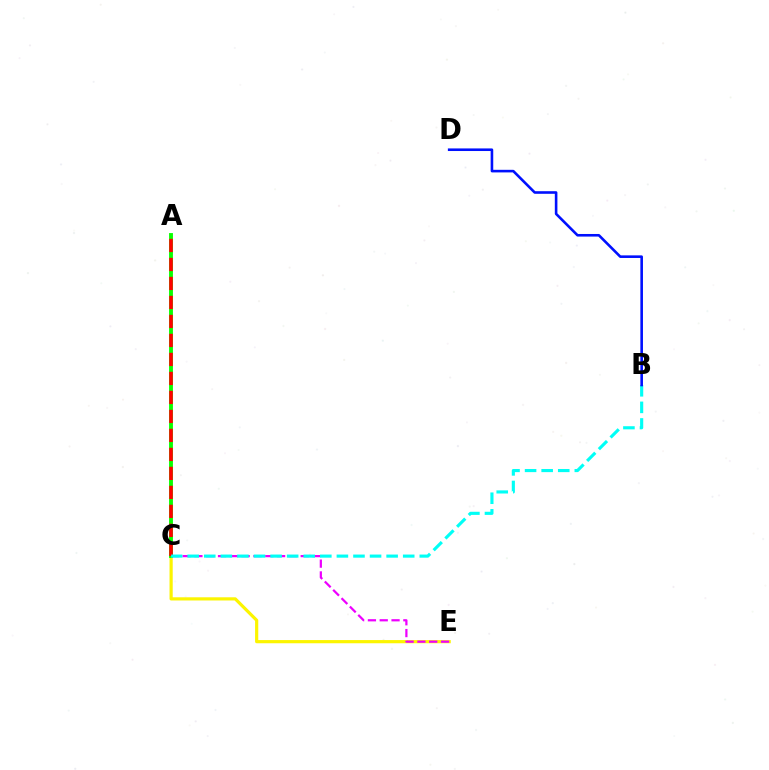{('C', 'E'): [{'color': '#fcf500', 'line_style': 'solid', 'thickness': 2.29}, {'color': '#ee00ff', 'line_style': 'dashed', 'thickness': 1.6}], ('A', 'C'): [{'color': '#08ff00', 'line_style': 'solid', 'thickness': 2.79}, {'color': '#ff0000', 'line_style': 'dashed', 'thickness': 2.58}], ('B', 'C'): [{'color': '#00fff6', 'line_style': 'dashed', 'thickness': 2.25}], ('B', 'D'): [{'color': '#0010ff', 'line_style': 'solid', 'thickness': 1.87}]}